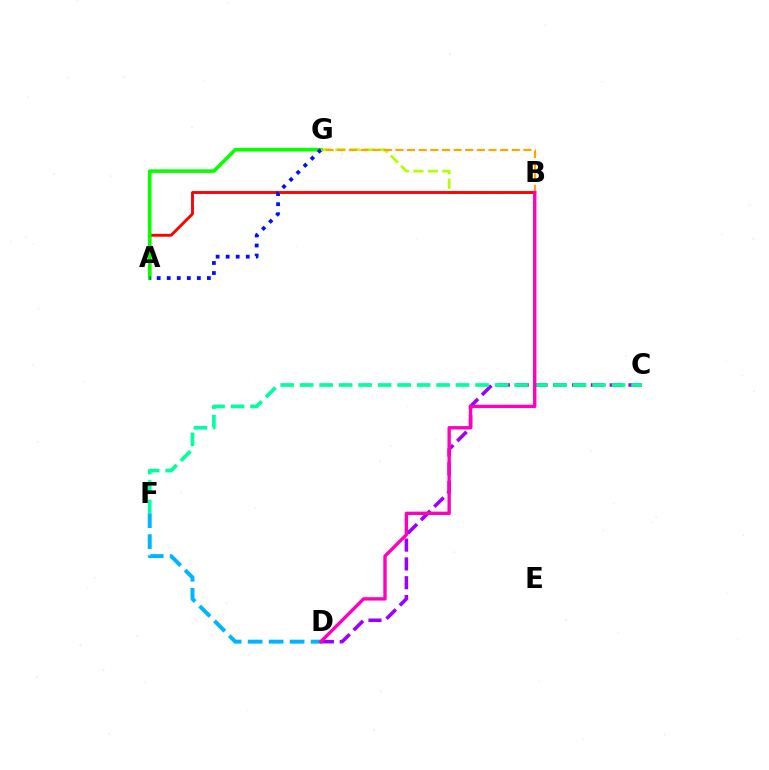{('B', 'G'): [{'color': '#b3ff00', 'line_style': 'dashed', 'thickness': 1.97}, {'color': '#ffa500', 'line_style': 'dashed', 'thickness': 1.58}], ('C', 'D'): [{'color': '#9b00ff', 'line_style': 'dashed', 'thickness': 2.56}], ('A', 'B'): [{'color': '#ff0000', 'line_style': 'solid', 'thickness': 2.07}], ('A', 'G'): [{'color': '#08ff00', 'line_style': 'solid', 'thickness': 2.59}, {'color': '#0010ff', 'line_style': 'dotted', 'thickness': 2.73}], ('C', 'F'): [{'color': '#00ff9d', 'line_style': 'dashed', 'thickness': 2.65}], ('D', 'F'): [{'color': '#00b5ff', 'line_style': 'dashed', 'thickness': 2.85}], ('B', 'D'): [{'color': '#ff00bd', 'line_style': 'solid', 'thickness': 2.42}]}